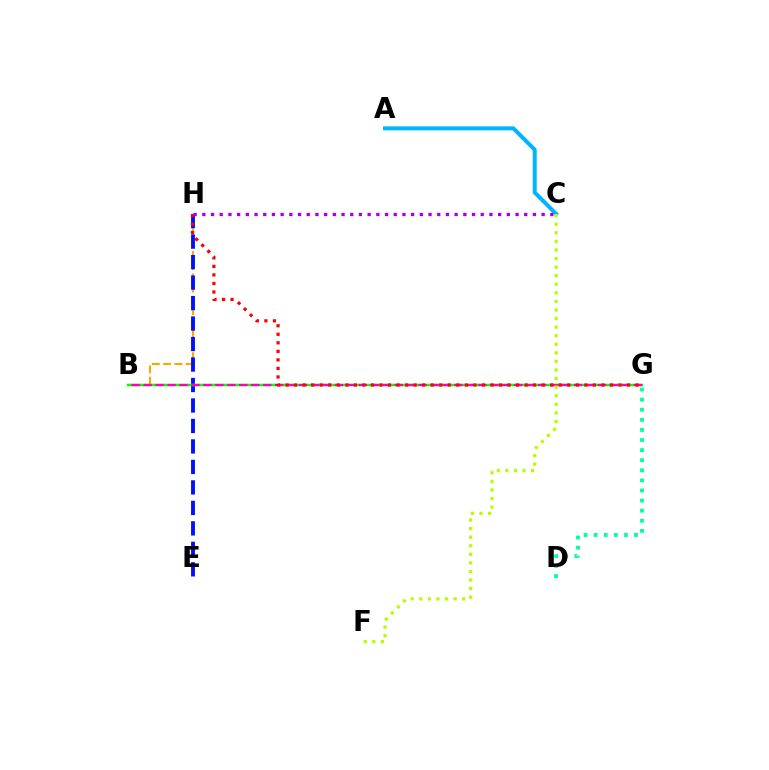{('A', 'C'): [{'color': '#00b5ff', 'line_style': 'solid', 'thickness': 2.87}], ('B', 'H'): [{'color': '#ffa500', 'line_style': 'dashed', 'thickness': 1.53}], ('E', 'H'): [{'color': '#0010ff', 'line_style': 'dashed', 'thickness': 2.78}], ('B', 'G'): [{'color': '#08ff00', 'line_style': 'solid', 'thickness': 1.8}, {'color': '#ff00bd', 'line_style': 'dashed', 'thickness': 1.62}], ('D', 'G'): [{'color': '#00ff9d', 'line_style': 'dotted', 'thickness': 2.74}], ('G', 'H'): [{'color': '#ff0000', 'line_style': 'dotted', 'thickness': 2.32}], ('C', 'F'): [{'color': '#b3ff00', 'line_style': 'dotted', 'thickness': 2.33}], ('C', 'H'): [{'color': '#9b00ff', 'line_style': 'dotted', 'thickness': 2.36}]}